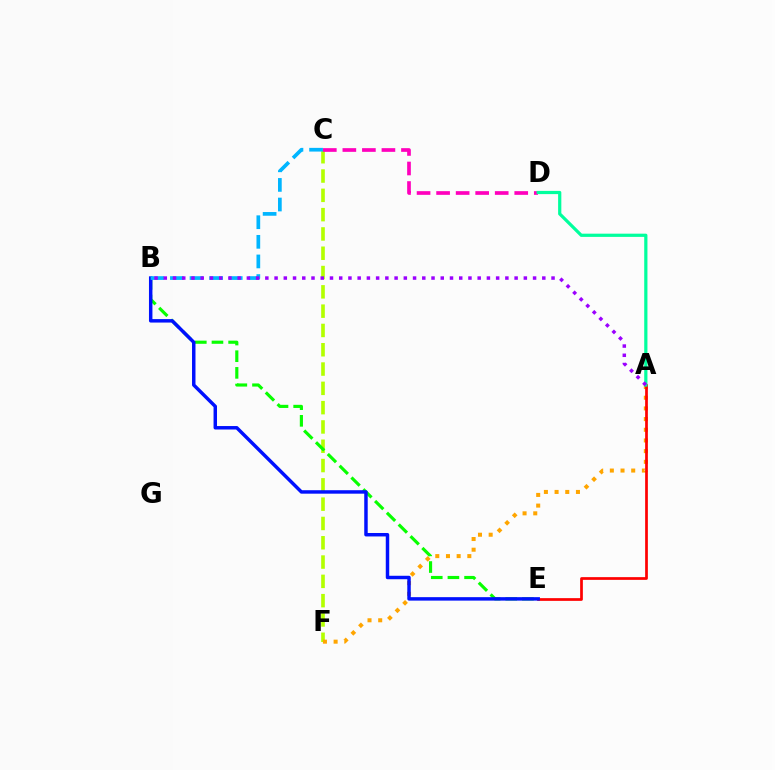{('C', 'F'): [{'color': '#b3ff00', 'line_style': 'dashed', 'thickness': 2.62}], ('B', 'E'): [{'color': '#08ff00', 'line_style': 'dashed', 'thickness': 2.26}, {'color': '#0010ff', 'line_style': 'solid', 'thickness': 2.49}], ('A', 'F'): [{'color': '#ffa500', 'line_style': 'dotted', 'thickness': 2.9}], ('A', 'E'): [{'color': '#ff0000', 'line_style': 'solid', 'thickness': 1.96}], ('C', 'D'): [{'color': '#ff00bd', 'line_style': 'dashed', 'thickness': 2.65}], ('B', 'C'): [{'color': '#00b5ff', 'line_style': 'dashed', 'thickness': 2.66}], ('A', 'D'): [{'color': '#00ff9d', 'line_style': 'solid', 'thickness': 2.32}], ('A', 'B'): [{'color': '#9b00ff', 'line_style': 'dotted', 'thickness': 2.51}]}